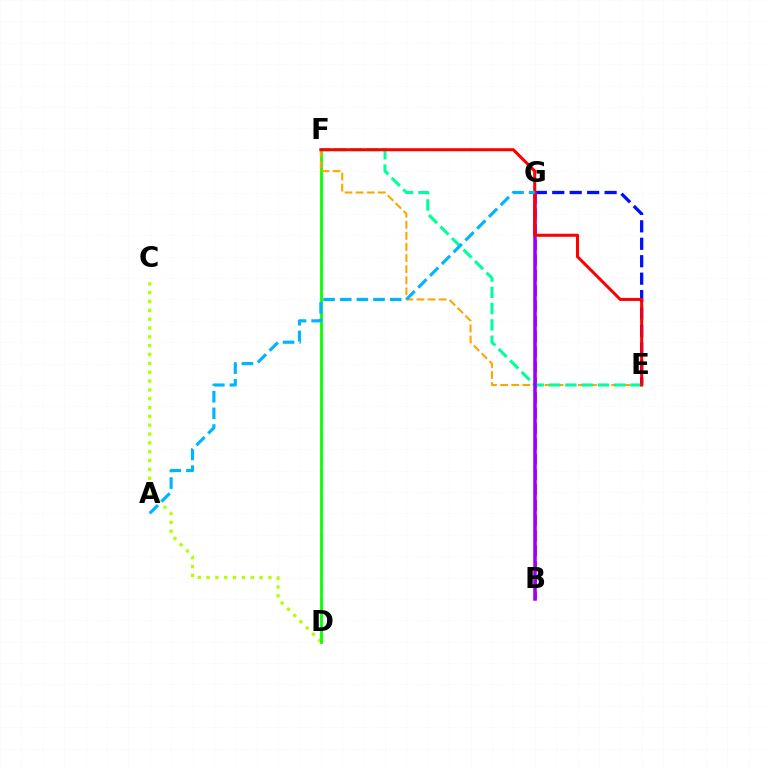{('C', 'D'): [{'color': '#b3ff00', 'line_style': 'dotted', 'thickness': 2.4}], ('B', 'G'): [{'color': '#ff00bd', 'line_style': 'dashed', 'thickness': 2.08}, {'color': '#9b00ff', 'line_style': 'solid', 'thickness': 2.54}], ('E', 'G'): [{'color': '#0010ff', 'line_style': 'dashed', 'thickness': 2.37}], ('D', 'F'): [{'color': '#08ff00', 'line_style': 'solid', 'thickness': 2.0}], ('E', 'F'): [{'color': '#ffa500', 'line_style': 'dashed', 'thickness': 1.51}, {'color': '#00ff9d', 'line_style': 'dashed', 'thickness': 2.21}, {'color': '#ff0000', 'line_style': 'solid', 'thickness': 2.18}], ('A', 'G'): [{'color': '#00b5ff', 'line_style': 'dashed', 'thickness': 2.26}]}